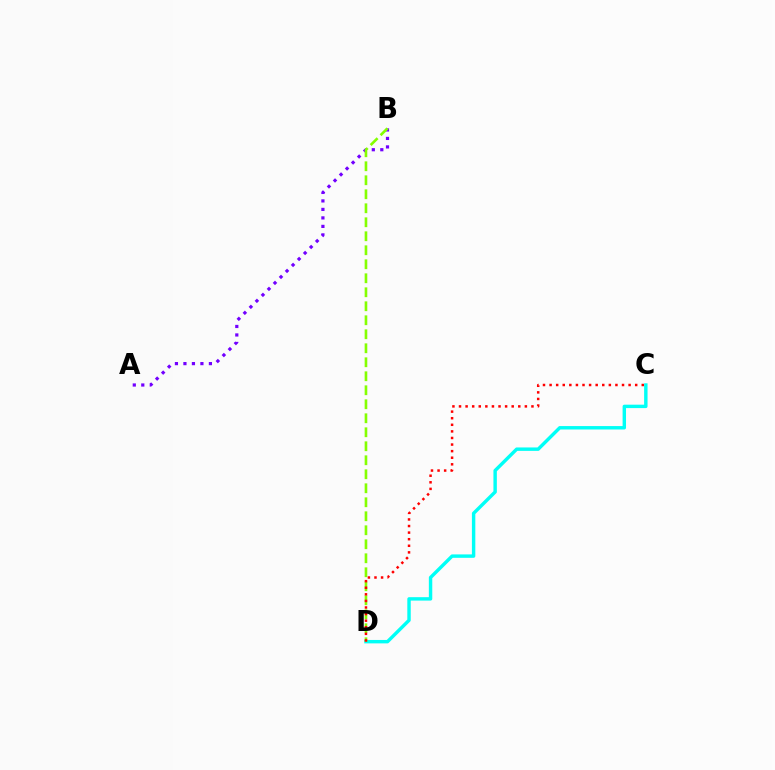{('A', 'B'): [{'color': '#7200ff', 'line_style': 'dotted', 'thickness': 2.31}], ('C', 'D'): [{'color': '#00fff6', 'line_style': 'solid', 'thickness': 2.46}, {'color': '#ff0000', 'line_style': 'dotted', 'thickness': 1.79}], ('B', 'D'): [{'color': '#84ff00', 'line_style': 'dashed', 'thickness': 1.9}]}